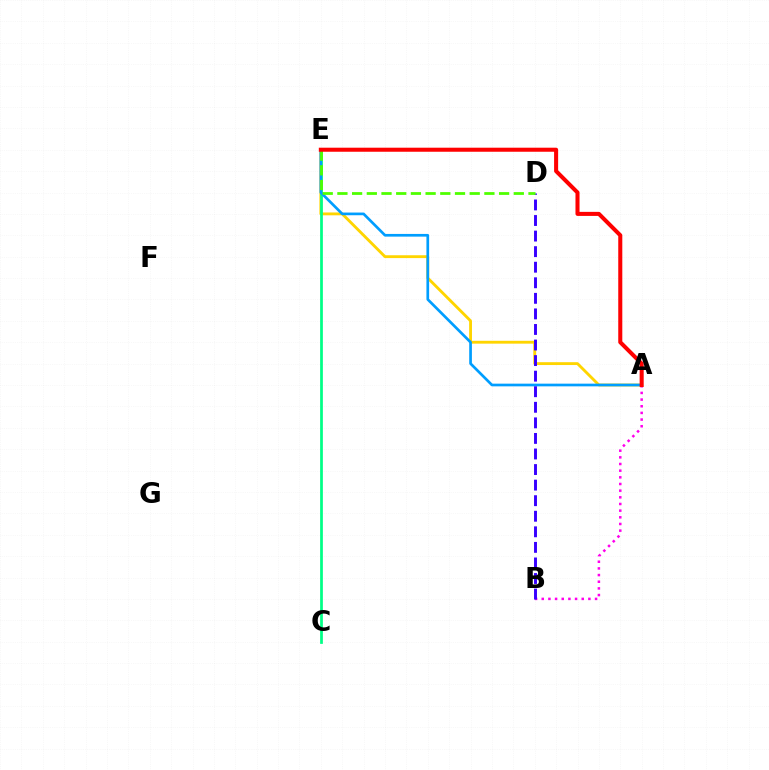{('A', 'E'): [{'color': '#ffd500', 'line_style': 'solid', 'thickness': 2.05}, {'color': '#009eff', 'line_style': 'solid', 'thickness': 1.94}, {'color': '#ff0000', 'line_style': 'solid', 'thickness': 2.92}], ('C', 'E'): [{'color': '#00ff86', 'line_style': 'solid', 'thickness': 1.97}], ('A', 'B'): [{'color': '#ff00ed', 'line_style': 'dotted', 'thickness': 1.81}], ('B', 'D'): [{'color': '#3700ff', 'line_style': 'dashed', 'thickness': 2.11}], ('D', 'E'): [{'color': '#4fff00', 'line_style': 'dashed', 'thickness': 2.0}]}